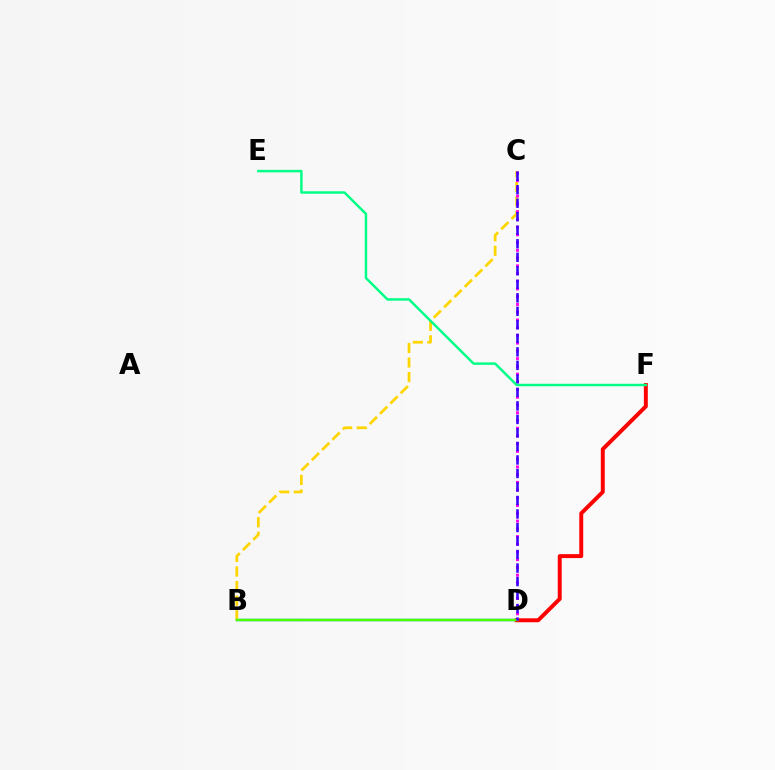{('B', 'D'): [{'color': '#009eff', 'line_style': 'solid', 'thickness': 1.74}, {'color': '#4fff00', 'line_style': 'solid', 'thickness': 1.76}], ('D', 'F'): [{'color': '#ff0000', 'line_style': 'solid', 'thickness': 2.84}], ('B', 'C'): [{'color': '#ffd500', 'line_style': 'dashed', 'thickness': 1.98}], ('C', 'D'): [{'color': '#ff00ed', 'line_style': 'dotted', 'thickness': 2.1}, {'color': '#3700ff', 'line_style': 'dashed', 'thickness': 1.84}], ('E', 'F'): [{'color': '#00ff86', 'line_style': 'solid', 'thickness': 1.77}]}